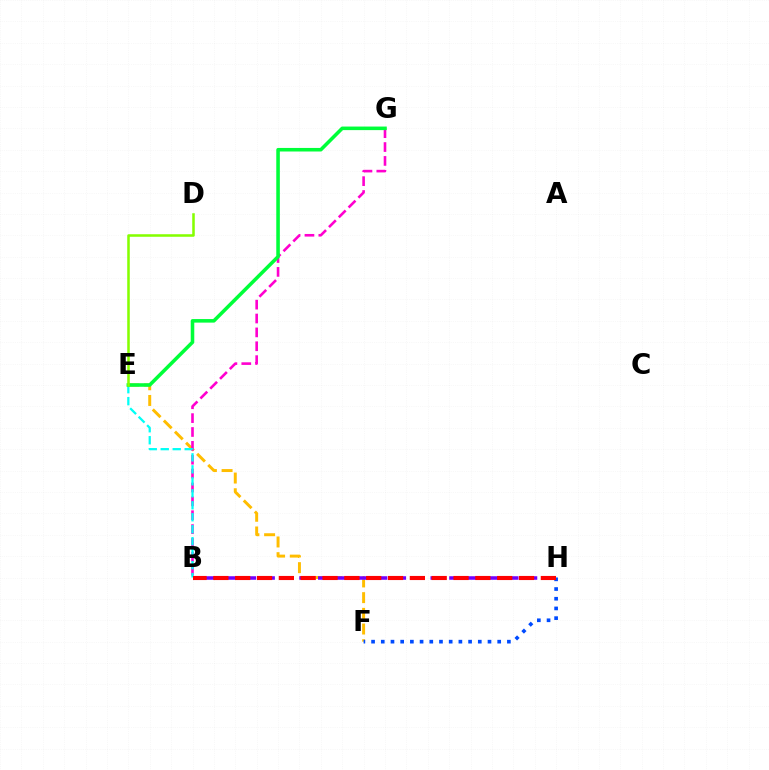{('E', 'F'): [{'color': '#ffbd00', 'line_style': 'dashed', 'thickness': 2.13}], ('F', 'H'): [{'color': '#004bff', 'line_style': 'dotted', 'thickness': 2.64}], ('B', 'H'): [{'color': '#7200ff', 'line_style': 'dashed', 'thickness': 2.55}, {'color': '#ff0000', 'line_style': 'dashed', 'thickness': 2.97}], ('B', 'G'): [{'color': '#ff00cf', 'line_style': 'dashed', 'thickness': 1.88}], ('B', 'E'): [{'color': '#00fff6', 'line_style': 'dashed', 'thickness': 1.63}], ('E', 'G'): [{'color': '#00ff39', 'line_style': 'solid', 'thickness': 2.56}], ('D', 'E'): [{'color': '#84ff00', 'line_style': 'solid', 'thickness': 1.83}]}